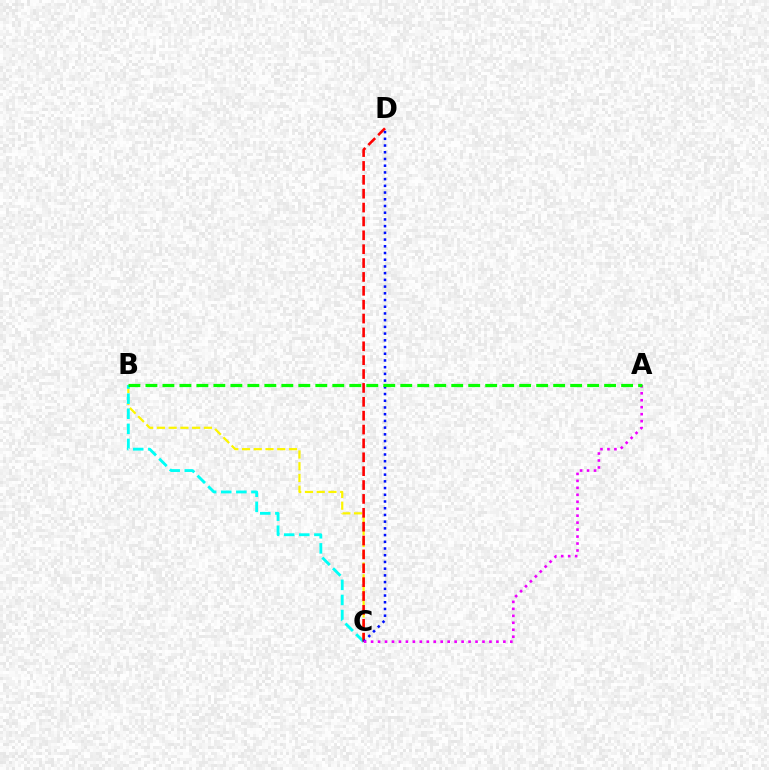{('B', 'C'): [{'color': '#fcf500', 'line_style': 'dashed', 'thickness': 1.6}, {'color': '#00fff6', 'line_style': 'dashed', 'thickness': 2.05}], ('C', 'D'): [{'color': '#ff0000', 'line_style': 'dashed', 'thickness': 1.88}, {'color': '#0010ff', 'line_style': 'dotted', 'thickness': 1.82}], ('A', 'C'): [{'color': '#ee00ff', 'line_style': 'dotted', 'thickness': 1.89}], ('A', 'B'): [{'color': '#08ff00', 'line_style': 'dashed', 'thickness': 2.31}]}